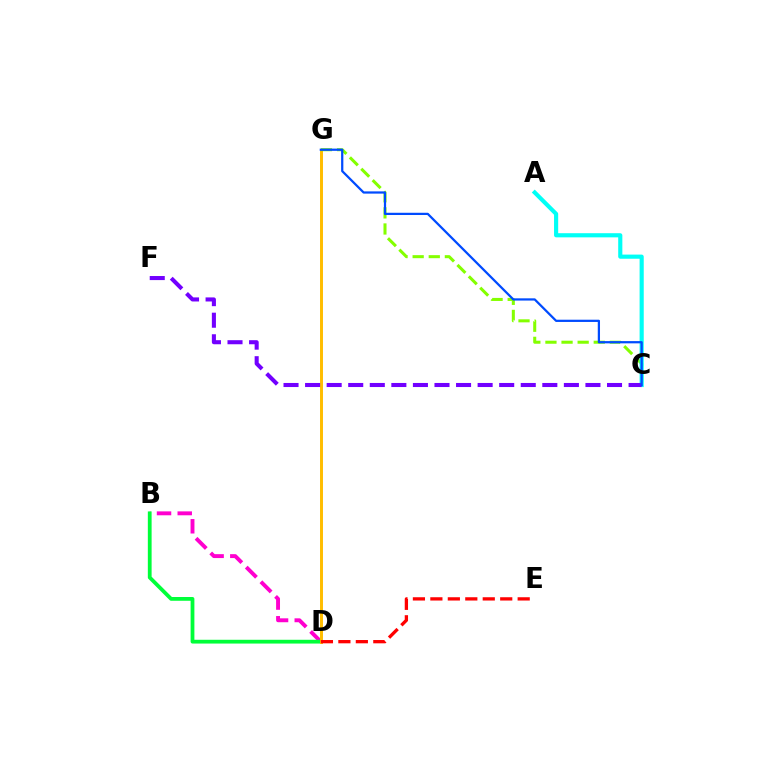{('B', 'D'): [{'color': '#ff00cf', 'line_style': 'dashed', 'thickness': 2.81}, {'color': '#00ff39', 'line_style': 'solid', 'thickness': 2.72}], ('D', 'G'): [{'color': '#ffbd00', 'line_style': 'solid', 'thickness': 2.13}], ('C', 'G'): [{'color': '#84ff00', 'line_style': 'dashed', 'thickness': 2.19}, {'color': '#004bff', 'line_style': 'solid', 'thickness': 1.61}], ('A', 'C'): [{'color': '#00fff6', 'line_style': 'solid', 'thickness': 2.98}], ('D', 'E'): [{'color': '#ff0000', 'line_style': 'dashed', 'thickness': 2.37}], ('C', 'F'): [{'color': '#7200ff', 'line_style': 'dashed', 'thickness': 2.93}]}